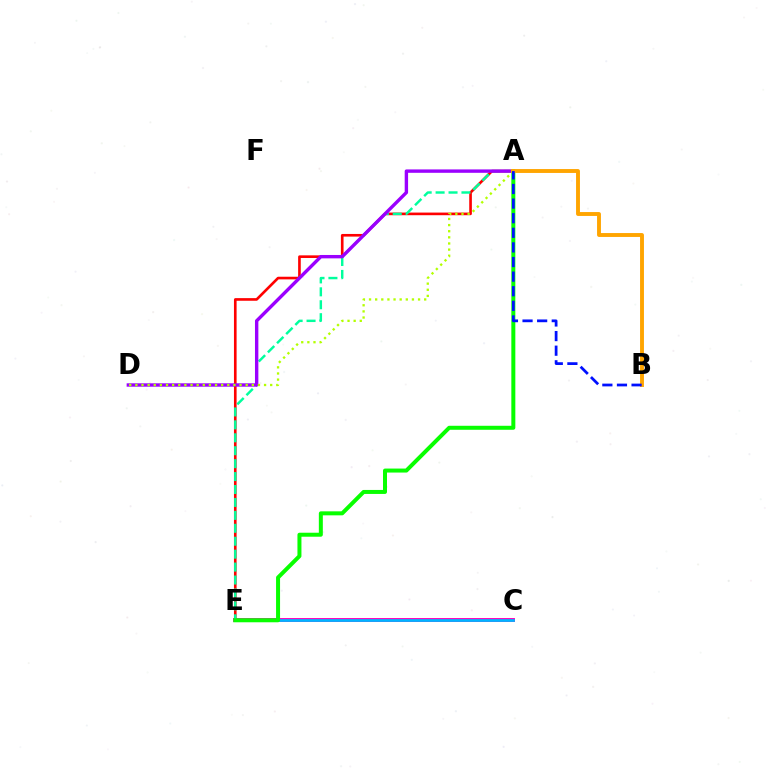{('A', 'E'): [{'color': '#ff0000', 'line_style': 'solid', 'thickness': 1.9}, {'color': '#00ff9d', 'line_style': 'dashed', 'thickness': 1.76}, {'color': '#08ff00', 'line_style': 'solid', 'thickness': 2.88}], ('C', 'E'): [{'color': '#ff00bd', 'line_style': 'solid', 'thickness': 2.83}, {'color': '#00b5ff', 'line_style': 'solid', 'thickness': 1.98}], ('A', 'D'): [{'color': '#9b00ff', 'line_style': 'solid', 'thickness': 2.44}, {'color': '#b3ff00', 'line_style': 'dotted', 'thickness': 1.67}], ('A', 'B'): [{'color': '#ffa500', 'line_style': 'solid', 'thickness': 2.8}, {'color': '#0010ff', 'line_style': 'dashed', 'thickness': 1.98}]}